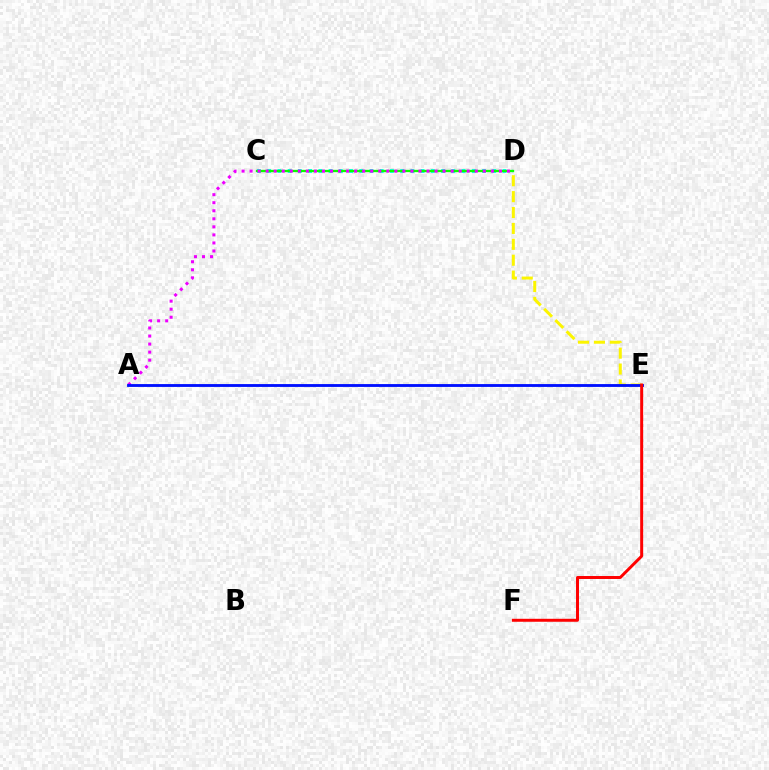{('C', 'D'): [{'color': '#00fff6', 'line_style': 'dotted', 'thickness': 2.78}, {'color': '#08ff00', 'line_style': 'solid', 'thickness': 1.66}], ('D', 'E'): [{'color': '#fcf500', 'line_style': 'dashed', 'thickness': 2.16}], ('A', 'D'): [{'color': '#ee00ff', 'line_style': 'dotted', 'thickness': 2.18}], ('A', 'E'): [{'color': '#0010ff', 'line_style': 'solid', 'thickness': 2.05}], ('E', 'F'): [{'color': '#ff0000', 'line_style': 'solid', 'thickness': 2.14}]}